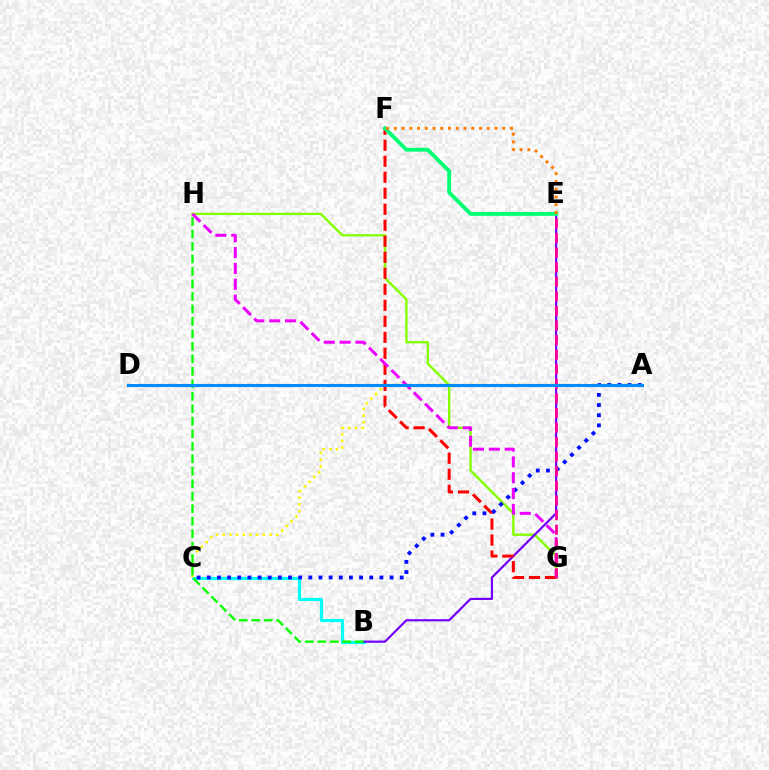{('G', 'H'): [{'color': '#84ff00', 'line_style': 'solid', 'thickness': 1.72}, {'color': '#ee00ff', 'line_style': 'dashed', 'thickness': 2.15}], ('B', 'C'): [{'color': '#00fff6', 'line_style': 'solid', 'thickness': 2.29}], ('B', 'E'): [{'color': '#7200ff', 'line_style': 'solid', 'thickness': 1.57}], ('A', 'C'): [{'color': '#fcf500', 'line_style': 'dotted', 'thickness': 1.82}, {'color': '#0010ff', 'line_style': 'dotted', 'thickness': 2.76}], ('B', 'H'): [{'color': '#08ff00', 'line_style': 'dashed', 'thickness': 1.7}], ('F', 'G'): [{'color': '#ff0000', 'line_style': 'dashed', 'thickness': 2.17}], ('E', 'F'): [{'color': '#00ff74', 'line_style': 'solid', 'thickness': 2.78}, {'color': '#ff7c00', 'line_style': 'dotted', 'thickness': 2.1}], ('E', 'G'): [{'color': '#ff0094', 'line_style': 'dashed', 'thickness': 1.98}], ('A', 'D'): [{'color': '#008cff', 'line_style': 'solid', 'thickness': 2.23}]}